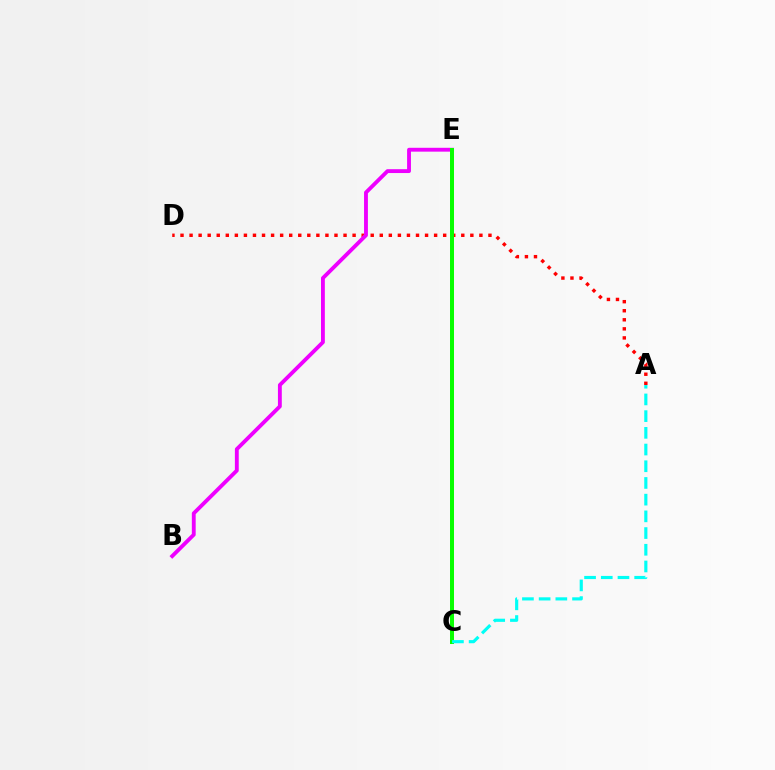{('A', 'D'): [{'color': '#ff0000', 'line_style': 'dotted', 'thickness': 2.46}], ('C', 'E'): [{'color': '#fcf500', 'line_style': 'solid', 'thickness': 1.96}, {'color': '#0010ff', 'line_style': 'dashed', 'thickness': 1.51}, {'color': '#08ff00', 'line_style': 'solid', 'thickness': 2.87}], ('B', 'E'): [{'color': '#ee00ff', 'line_style': 'solid', 'thickness': 2.78}], ('A', 'C'): [{'color': '#00fff6', 'line_style': 'dashed', 'thickness': 2.27}]}